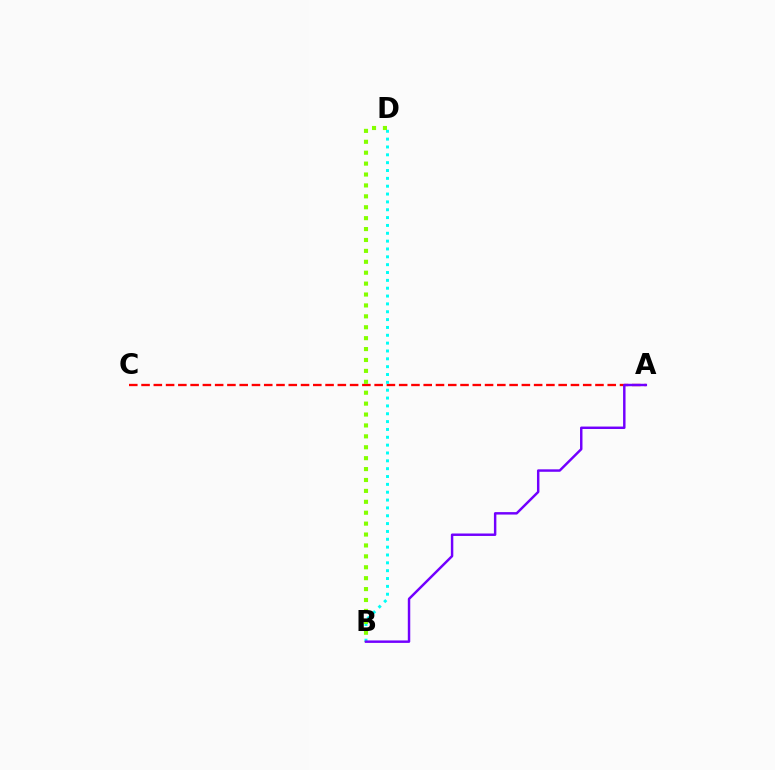{('A', 'C'): [{'color': '#ff0000', 'line_style': 'dashed', 'thickness': 1.67}], ('B', 'D'): [{'color': '#00fff6', 'line_style': 'dotted', 'thickness': 2.13}, {'color': '#84ff00', 'line_style': 'dotted', 'thickness': 2.96}], ('A', 'B'): [{'color': '#7200ff', 'line_style': 'solid', 'thickness': 1.77}]}